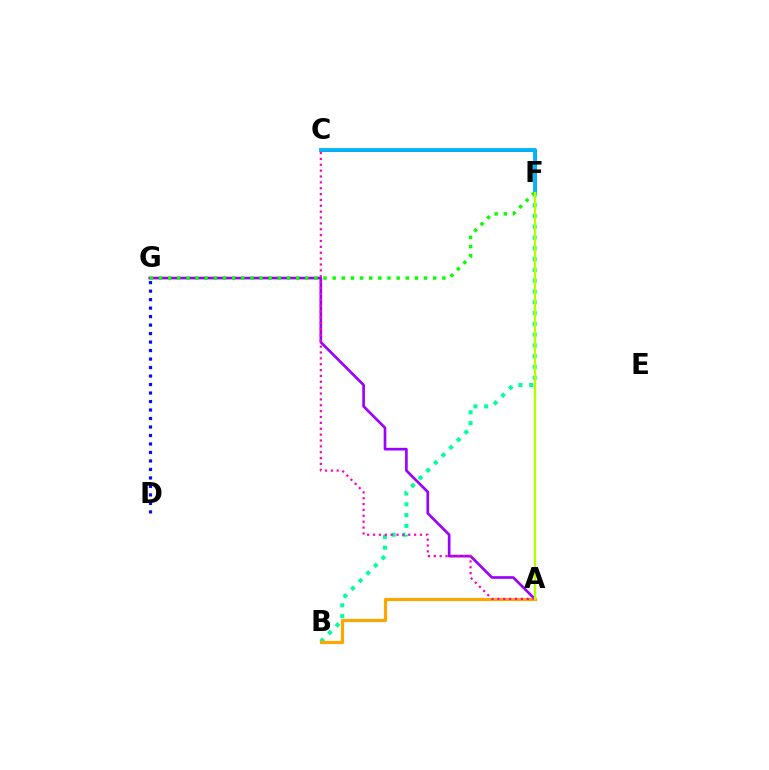{('C', 'F'): [{'color': '#ff0000', 'line_style': 'solid', 'thickness': 2.14}, {'color': '#00b5ff', 'line_style': 'solid', 'thickness': 2.77}], ('A', 'G'): [{'color': '#9b00ff', 'line_style': 'solid', 'thickness': 1.92}], ('B', 'F'): [{'color': '#00ff9d', 'line_style': 'dotted', 'thickness': 2.93}], ('A', 'B'): [{'color': '#ffa500', 'line_style': 'solid', 'thickness': 2.29}], ('F', 'G'): [{'color': '#08ff00', 'line_style': 'dotted', 'thickness': 2.48}], ('A', 'C'): [{'color': '#ff00bd', 'line_style': 'dotted', 'thickness': 1.59}], ('A', 'F'): [{'color': '#b3ff00', 'line_style': 'solid', 'thickness': 1.68}], ('D', 'G'): [{'color': '#0010ff', 'line_style': 'dotted', 'thickness': 2.31}]}